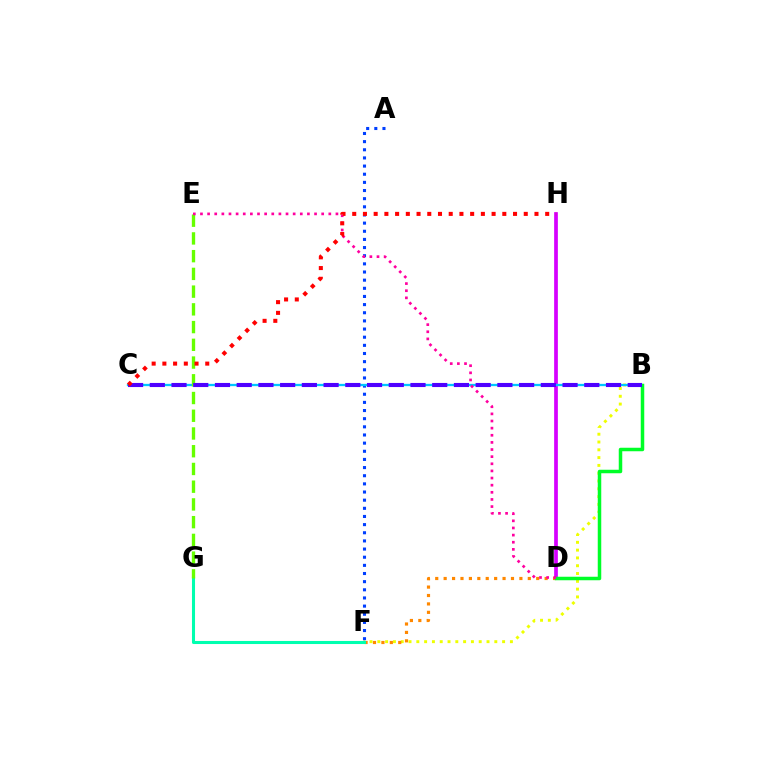{('B', 'F'): [{'color': '#eeff00', 'line_style': 'dotted', 'thickness': 2.12}], ('A', 'F'): [{'color': '#003fff', 'line_style': 'dotted', 'thickness': 2.21}], ('D', 'H'): [{'color': '#d600ff', 'line_style': 'solid', 'thickness': 2.67}], ('D', 'F'): [{'color': '#ff8800', 'line_style': 'dotted', 'thickness': 2.29}], ('B', 'C'): [{'color': '#00c7ff', 'line_style': 'solid', 'thickness': 1.65}, {'color': '#4f00ff', 'line_style': 'dashed', 'thickness': 2.95}], ('F', 'G'): [{'color': '#00ffaf', 'line_style': 'solid', 'thickness': 2.2}], ('E', 'G'): [{'color': '#66ff00', 'line_style': 'dashed', 'thickness': 2.41}], ('B', 'D'): [{'color': '#00ff27', 'line_style': 'solid', 'thickness': 2.52}], ('D', 'E'): [{'color': '#ff00a0', 'line_style': 'dotted', 'thickness': 1.94}], ('C', 'H'): [{'color': '#ff0000', 'line_style': 'dotted', 'thickness': 2.91}]}